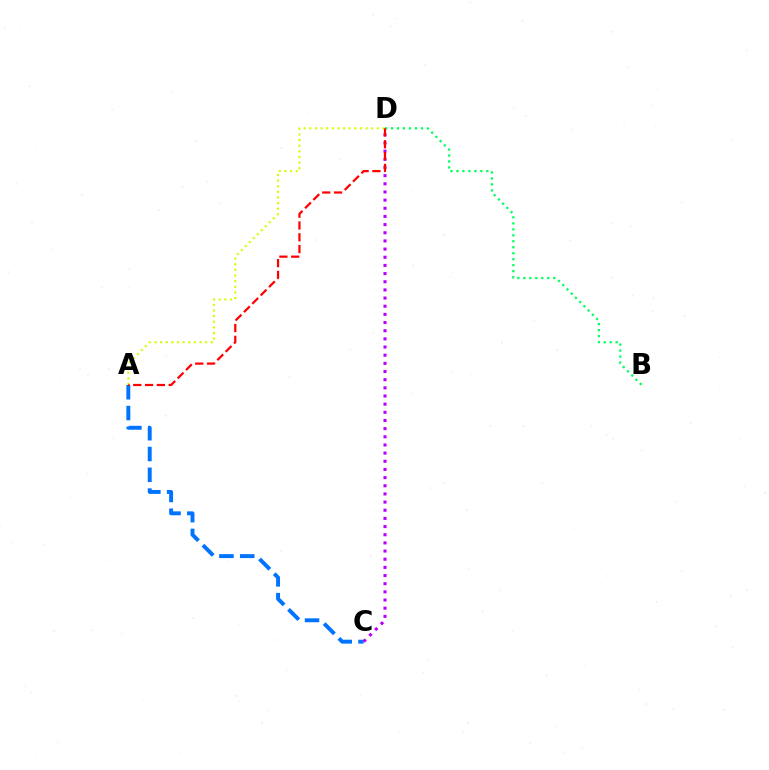{('B', 'D'): [{'color': '#00ff5c', 'line_style': 'dotted', 'thickness': 1.62}], ('A', 'D'): [{'color': '#d1ff00', 'line_style': 'dotted', 'thickness': 1.53}, {'color': '#ff0000', 'line_style': 'dashed', 'thickness': 1.6}], ('A', 'C'): [{'color': '#0074ff', 'line_style': 'dashed', 'thickness': 2.82}], ('C', 'D'): [{'color': '#b900ff', 'line_style': 'dotted', 'thickness': 2.22}]}